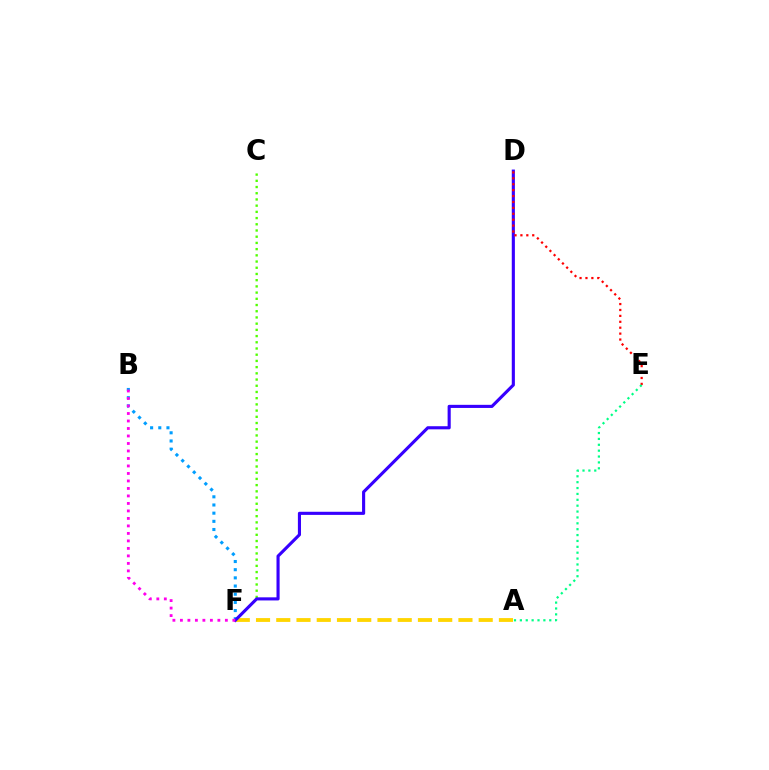{('A', 'F'): [{'color': '#ffd500', 'line_style': 'dashed', 'thickness': 2.75}], ('C', 'F'): [{'color': '#4fff00', 'line_style': 'dotted', 'thickness': 1.69}], ('B', 'F'): [{'color': '#009eff', 'line_style': 'dotted', 'thickness': 2.22}, {'color': '#ff00ed', 'line_style': 'dotted', 'thickness': 2.04}], ('D', 'F'): [{'color': '#3700ff', 'line_style': 'solid', 'thickness': 2.24}], ('D', 'E'): [{'color': '#ff0000', 'line_style': 'dotted', 'thickness': 1.61}], ('A', 'E'): [{'color': '#00ff86', 'line_style': 'dotted', 'thickness': 1.6}]}